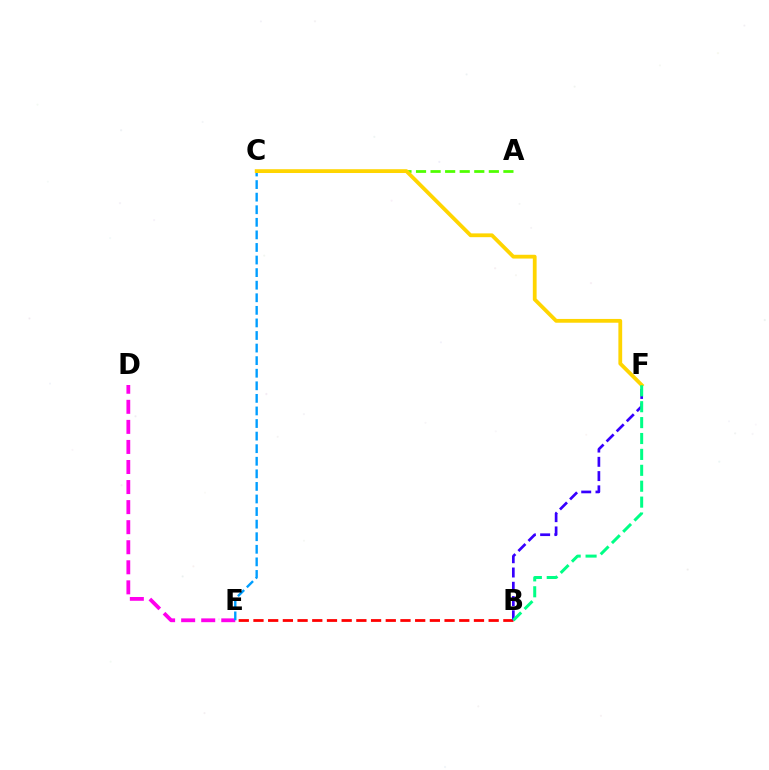{('A', 'C'): [{'color': '#4fff00', 'line_style': 'dashed', 'thickness': 1.98}], ('D', 'E'): [{'color': '#ff00ed', 'line_style': 'dashed', 'thickness': 2.72}], ('C', 'E'): [{'color': '#009eff', 'line_style': 'dashed', 'thickness': 1.71}], ('B', 'E'): [{'color': '#ff0000', 'line_style': 'dashed', 'thickness': 2.0}], ('B', 'F'): [{'color': '#3700ff', 'line_style': 'dashed', 'thickness': 1.94}, {'color': '#00ff86', 'line_style': 'dashed', 'thickness': 2.16}], ('C', 'F'): [{'color': '#ffd500', 'line_style': 'solid', 'thickness': 2.73}]}